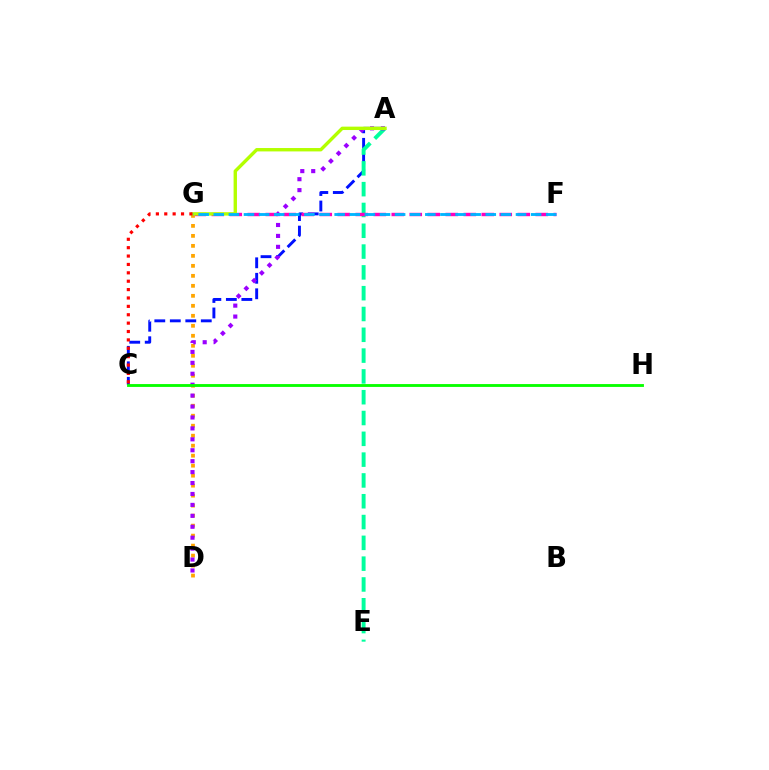{('A', 'C'): [{'color': '#0010ff', 'line_style': 'dashed', 'thickness': 2.1}], ('A', 'E'): [{'color': '#00ff9d', 'line_style': 'dashed', 'thickness': 2.83}], ('F', 'G'): [{'color': '#ff00bd', 'line_style': 'dashed', 'thickness': 2.45}, {'color': '#00b5ff', 'line_style': 'dashed', 'thickness': 2.05}], ('D', 'G'): [{'color': '#ffa500', 'line_style': 'dotted', 'thickness': 2.71}], ('A', 'D'): [{'color': '#9b00ff', 'line_style': 'dotted', 'thickness': 2.97}], ('A', 'G'): [{'color': '#b3ff00', 'line_style': 'solid', 'thickness': 2.44}], ('C', 'H'): [{'color': '#08ff00', 'line_style': 'solid', 'thickness': 2.05}], ('C', 'G'): [{'color': '#ff0000', 'line_style': 'dotted', 'thickness': 2.28}]}